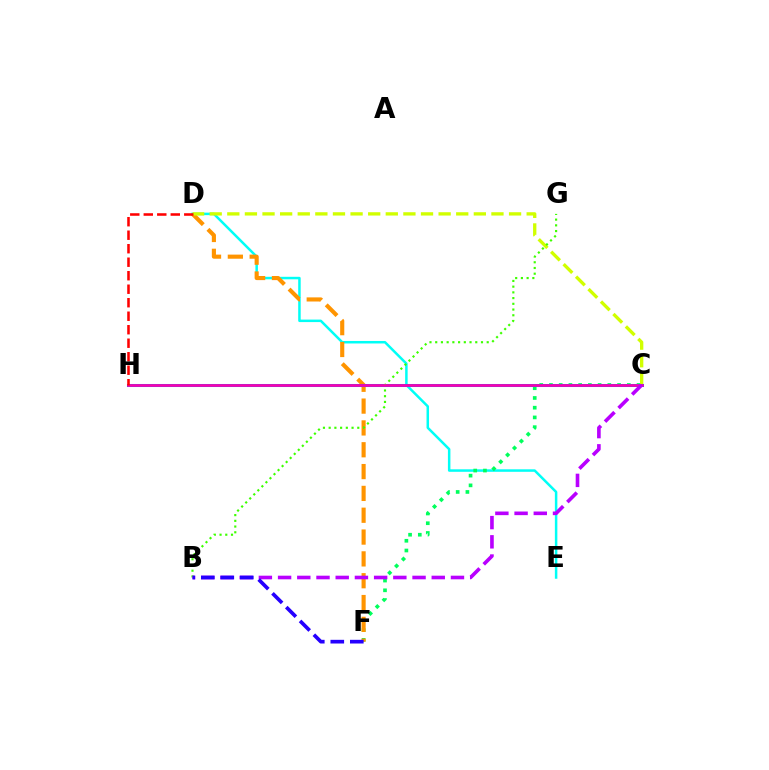{('D', 'E'): [{'color': '#00fff6', 'line_style': 'solid', 'thickness': 1.8}], ('C', 'F'): [{'color': '#00ff5c', 'line_style': 'dotted', 'thickness': 2.64}], ('D', 'F'): [{'color': '#ff9400', 'line_style': 'dashed', 'thickness': 2.97}], ('C', 'D'): [{'color': '#d1ff00', 'line_style': 'dashed', 'thickness': 2.39}], ('C', 'H'): [{'color': '#0074ff', 'line_style': 'solid', 'thickness': 2.18}, {'color': '#ff00ac', 'line_style': 'solid', 'thickness': 1.85}], ('B', 'G'): [{'color': '#3dff00', 'line_style': 'dotted', 'thickness': 1.55}], ('B', 'C'): [{'color': '#b900ff', 'line_style': 'dashed', 'thickness': 2.61}], ('D', 'H'): [{'color': '#ff0000', 'line_style': 'dashed', 'thickness': 1.83}], ('B', 'F'): [{'color': '#2500ff', 'line_style': 'dashed', 'thickness': 2.65}]}